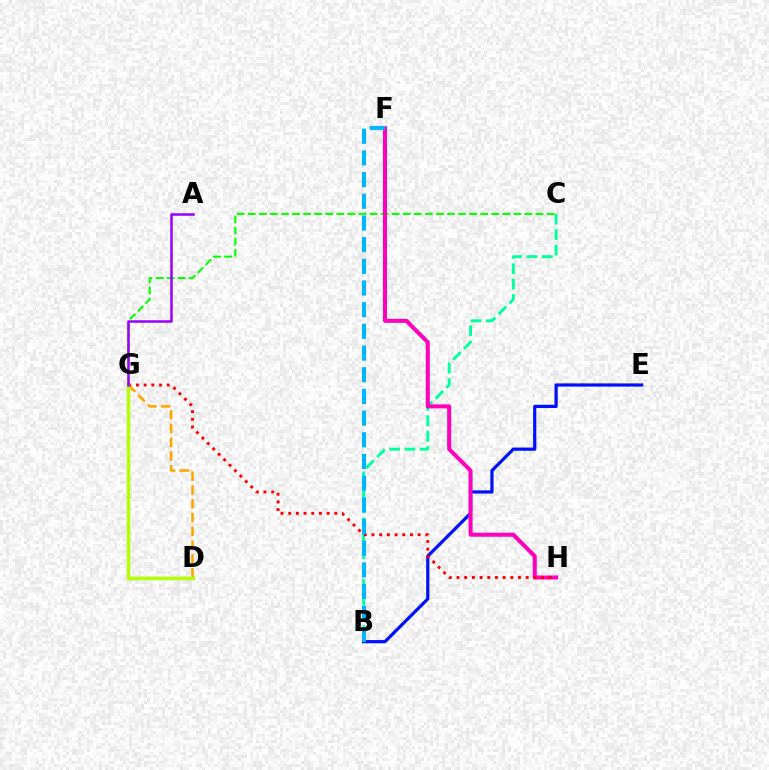{('D', 'G'): [{'color': '#ffa500', 'line_style': 'dashed', 'thickness': 1.87}, {'color': '#b3ff00', 'line_style': 'solid', 'thickness': 2.51}], ('B', 'E'): [{'color': '#0010ff', 'line_style': 'solid', 'thickness': 2.31}], ('C', 'G'): [{'color': '#08ff00', 'line_style': 'dashed', 'thickness': 1.5}], ('B', 'C'): [{'color': '#00ff9d', 'line_style': 'dashed', 'thickness': 2.09}], ('F', 'H'): [{'color': '#ff00bd', 'line_style': 'solid', 'thickness': 2.9}], ('G', 'H'): [{'color': '#ff0000', 'line_style': 'dotted', 'thickness': 2.09}], ('A', 'G'): [{'color': '#9b00ff', 'line_style': 'solid', 'thickness': 1.82}], ('B', 'F'): [{'color': '#00b5ff', 'line_style': 'dashed', 'thickness': 2.95}]}